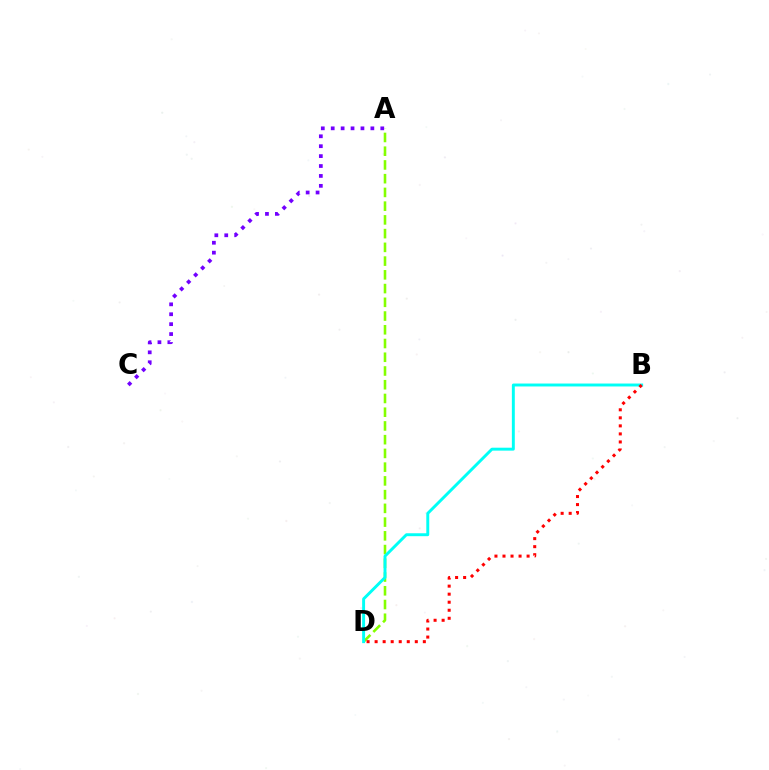{('A', 'D'): [{'color': '#84ff00', 'line_style': 'dashed', 'thickness': 1.87}], ('B', 'D'): [{'color': '#00fff6', 'line_style': 'solid', 'thickness': 2.11}, {'color': '#ff0000', 'line_style': 'dotted', 'thickness': 2.18}], ('A', 'C'): [{'color': '#7200ff', 'line_style': 'dotted', 'thickness': 2.69}]}